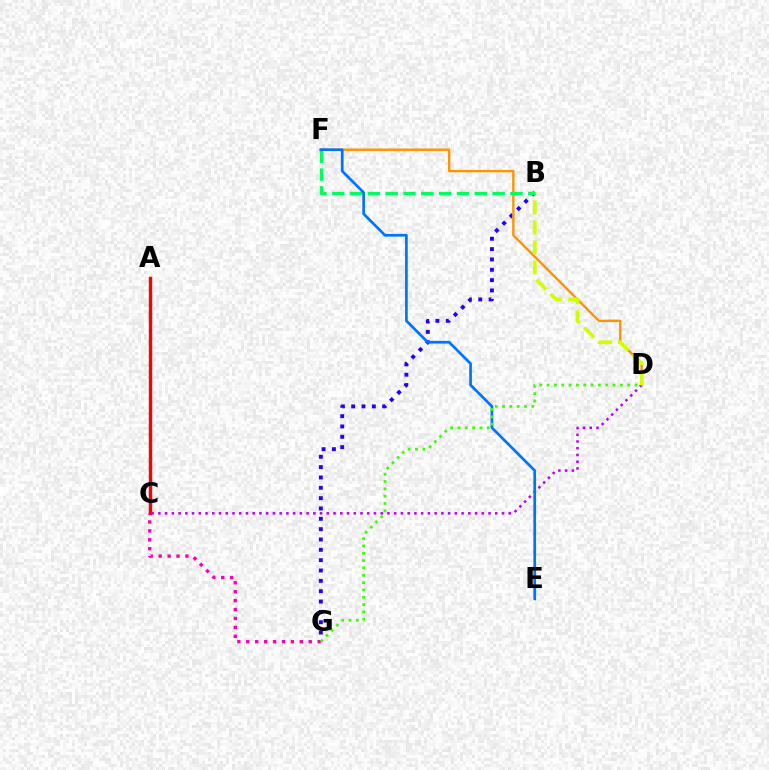{('A', 'C'): [{'color': '#00fff6', 'line_style': 'dotted', 'thickness': 2.35}, {'color': '#ff0000', 'line_style': 'solid', 'thickness': 2.43}], ('B', 'G'): [{'color': '#2500ff', 'line_style': 'dotted', 'thickness': 2.81}], ('C', 'D'): [{'color': '#b900ff', 'line_style': 'dotted', 'thickness': 1.83}], ('D', 'F'): [{'color': '#ff9400', 'line_style': 'solid', 'thickness': 1.73}], ('B', 'D'): [{'color': '#d1ff00', 'line_style': 'dashed', 'thickness': 2.72}], ('B', 'F'): [{'color': '#00ff5c', 'line_style': 'dashed', 'thickness': 2.42}], ('C', 'G'): [{'color': '#ff00ac', 'line_style': 'dotted', 'thickness': 2.42}], ('E', 'F'): [{'color': '#0074ff', 'line_style': 'solid', 'thickness': 1.94}], ('D', 'G'): [{'color': '#3dff00', 'line_style': 'dotted', 'thickness': 1.99}]}